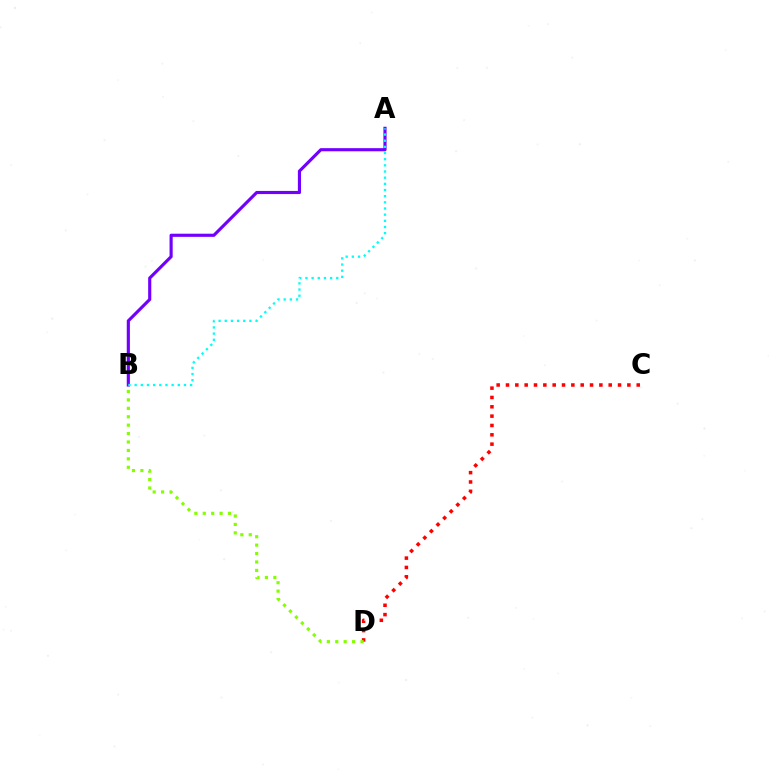{('A', 'B'): [{'color': '#7200ff', 'line_style': 'solid', 'thickness': 2.26}, {'color': '#00fff6', 'line_style': 'dotted', 'thickness': 1.67}], ('C', 'D'): [{'color': '#ff0000', 'line_style': 'dotted', 'thickness': 2.54}], ('B', 'D'): [{'color': '#84ff00', 'line_style': 'dotted', 'thickness': 2.29}]}